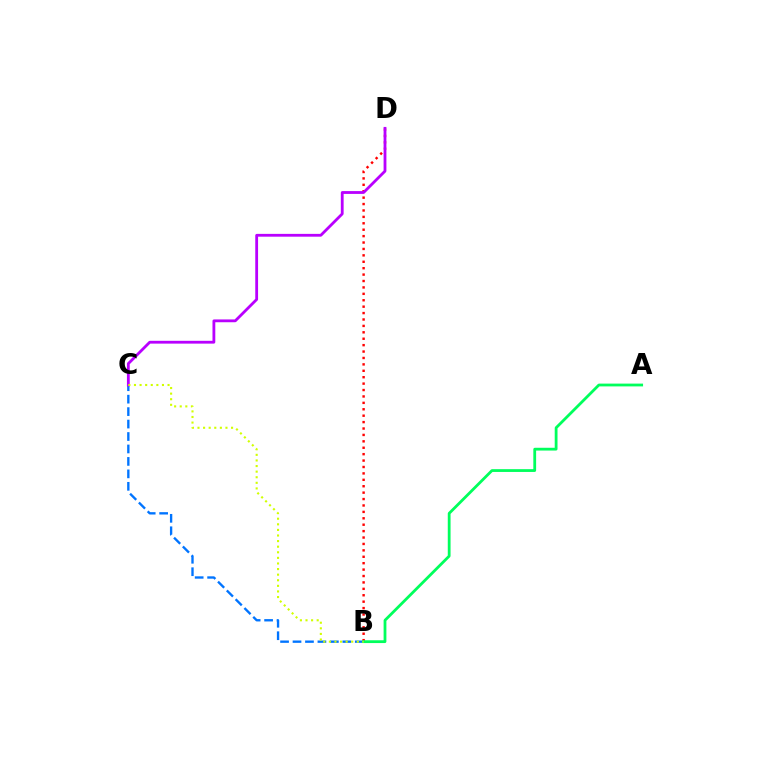{('B', 'D'): [{'color': '#ff0000', 'line_style': 'dotted', 'thickness': 1.74}], ('B', 'C'): [{'color': '#0074ff', 'line_style': 'dashed', 'thickness': 1.69}, {'color': '#d1ff00', 'line_style': 'dotted', 'thickness': 1.52}], ('A', 'B'): [{'color': '#00ff5c', 'line_style': 'solid', 'thickness': 2.01}], ('C', 'D'): [{'color': '#b900ff', 'line_style': 'solid', 'thickness': 2.02}]}